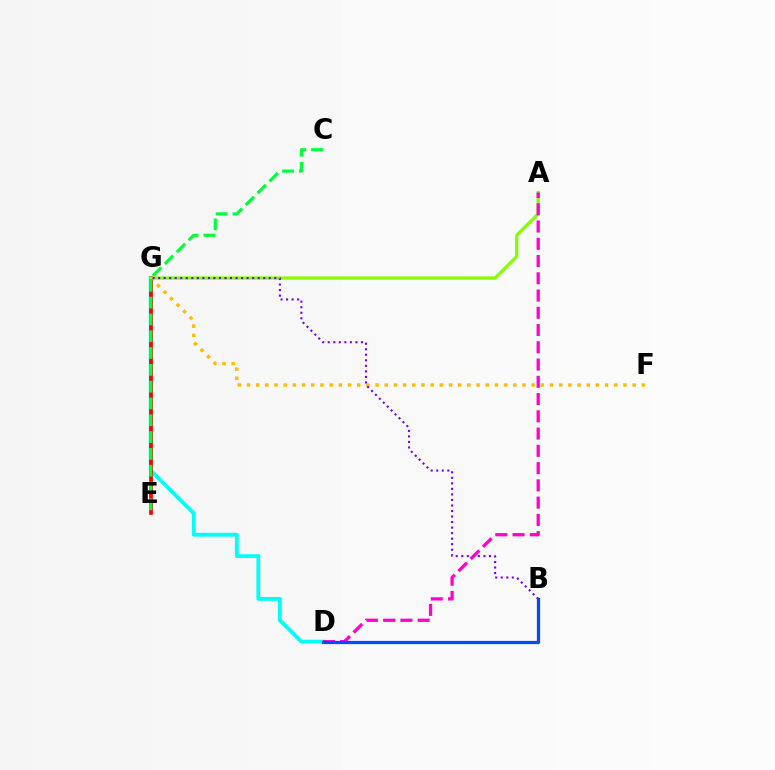{('F', 'G'): [{'color': '#ffbd00', 'line_style': 'dotted', 'thickness': 2.49}], ('D', 'G'): [{'color': '#00fff6', 'line_style': 'solid', 'thickness': 2.76}], ('E', 'G'): [{'color': '#ff0000', 'line_style': 'solid', 'thickness': 2.66}], ('A', 'G'): [{'color': '#84ff00', 'line_style': 'solid', 'thickness': 2.32}], ('B', 'G'): [{'color': '#7200ff', 'line_style': 'dotted', 'thickness': 1.5}], ('A', 'D'): [{'color': '#ff00cf', 'line_style': 'dashed', 'thickness': 2.34}], ('B', 'D'): [{'color': '#004bff', 'line_style': 'solid', 'thickness': 2.33}], ('C', 'E'): [{'color': '#00ff39', 'line_style': 'dashed', 'thickness': 2.28}]}